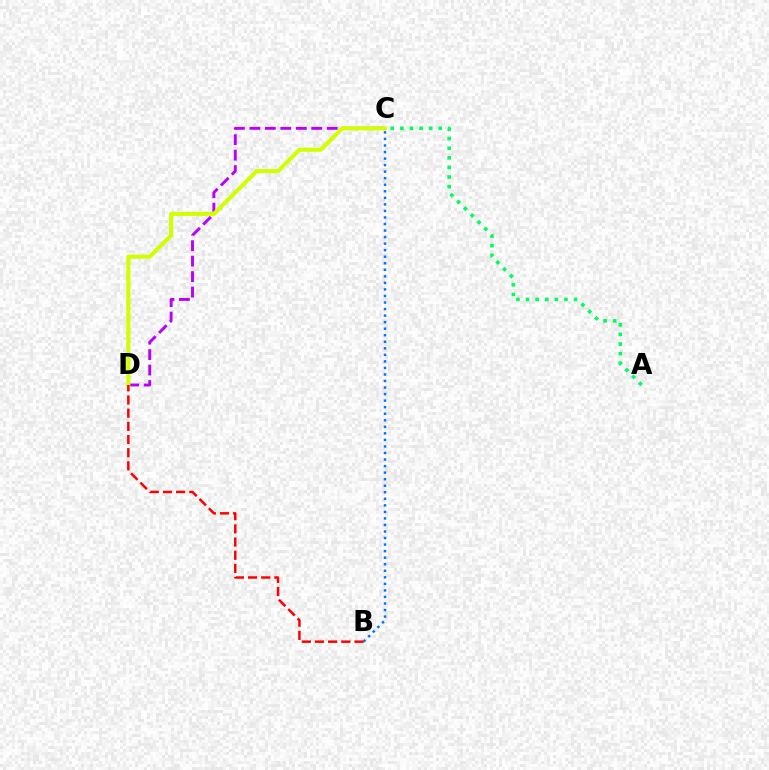{('A', 'C'): [{'color': '#00ff5c', 'line_style': 'dotted', 'thickness': 2.61}], ('C', 'D'): [{'color': '#b900ff', 'line_style': 'dashed', 'thickness': 2.1}, {'color': '#d1ff00', 'line_style': 'solid', 'thickness': 2.93}], ('B', 'C'): [{'color': '#0074ff', 'line_style': 'dotted', 'thickness': 1.78}], ('B', 'D'): [{'color': '#ff0000', 'line_style': 'dashed', 'thickness': 1.79}]}